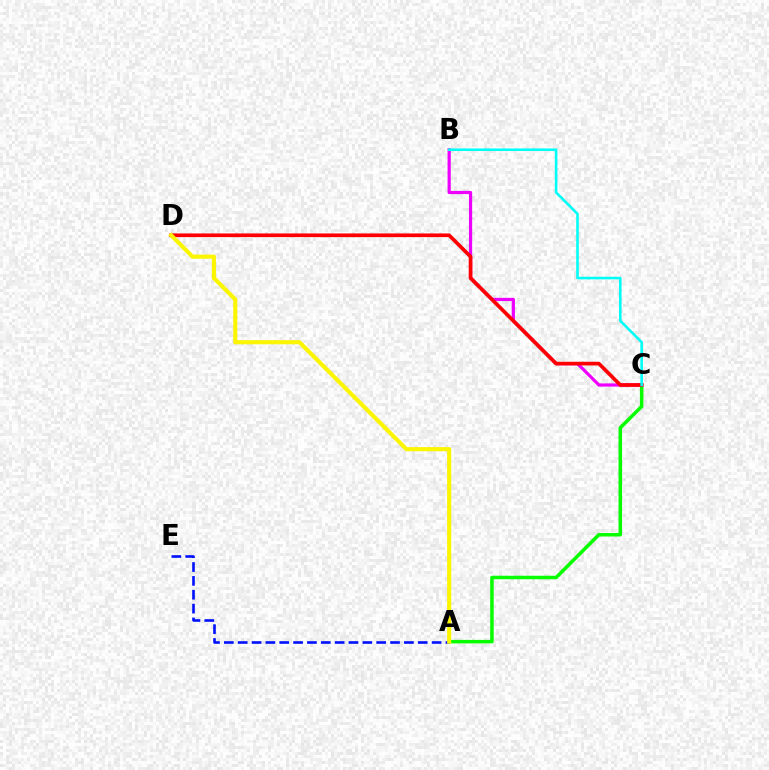{('A', 'C'): [{'color': '#08ff00', 'line_style': 'solid', 'thickness': 2.53}], ('B', 'C'): [{'color': '#ee00ff', 'line_style': 'solid', 'thickness': 2.3}, {'color': '#00fff6', 'line_style': 'solid', 'thickness': 1.86}], ('C', 'D'): [{'color': '#ff0000', 'line_style': 'solid', 'thickness': 2.64}], ('A', 'E'): [{'color': '#0010ff', 'line_style': 'dashed', 'thickness': 1.88}], ('A', 'D'): [{'color': '#fcf500', 'line_style': 'solid', 'thickness': 2.96}]}